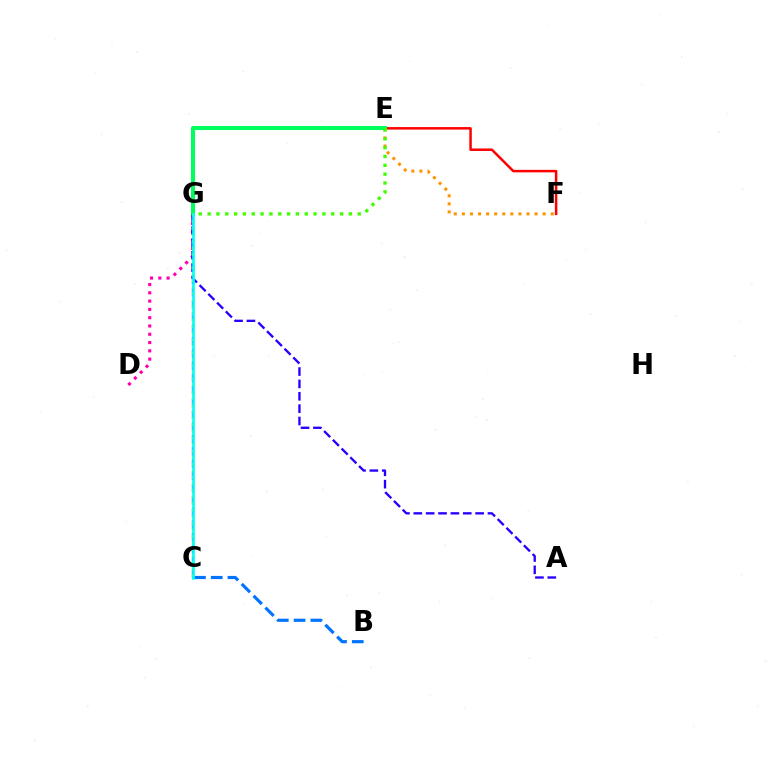{('D', 'G'): [{'color': '#ff00ac', 'line_style': 'dotted', 'thickness': 2.25}], ('C', 'G'): [{'color': '#b900ff', 'line_style': 'dashed', 'thickness': 1.66}, {'color': '#d1ff00', 'line_style': 'dotted', 'thickness': 1.78}, {'color': '#00fff6', 'line_style': 'solid', 'thickness': 1.91}], ('E', 'F'): [{'color': '#ff9400', 'line_style': 'dotted', 'thickness': 2.2}, {'color': '#ff0000', 'line_style': 'solid', 'thickness': 1.8}], ('B', 'C'): [{'color': '#0074ff', 'line_style': 'dashed', 'thickness': 2.28}], ('E', 'G'): [{'color': '#00ff5c', 'line_style': 'solid', 'thickness': 2.92}, {'color': '#3dff00', 'line_style': 'dotted', 'thickness': 2.4}], ('A', 'G'): [{'color': '#2500ff', 'line_style': 'dashed', 'thickness': 1.68}]}